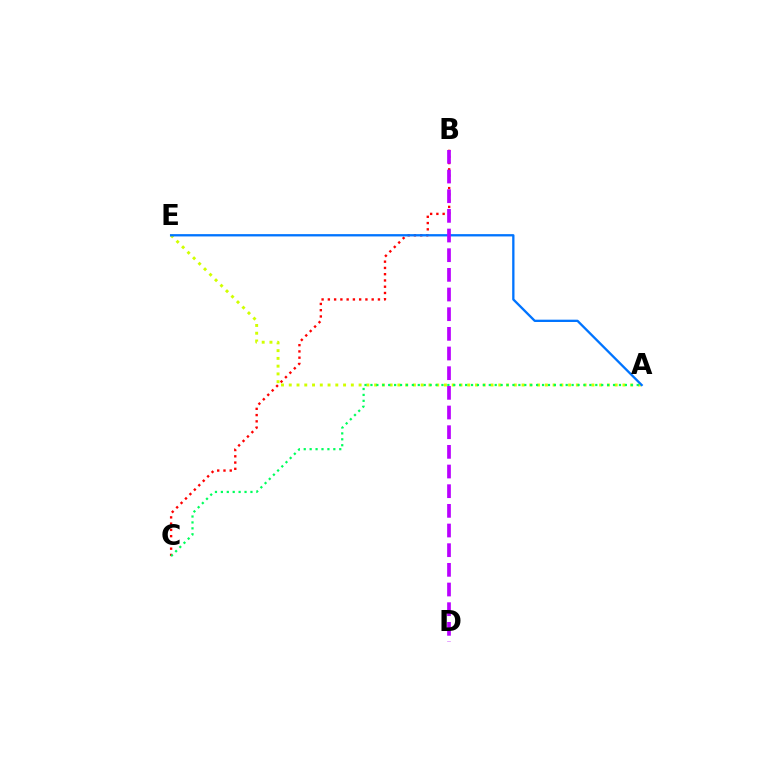{('A', 'E'): [{'color': '#d1ff00', 'line_style': 'dotted', 'thickness': 2.11}, {'color': '#0074ff', 'line_style': 'solid', 'thickness': 1.66}], ('B', 'C'): [{'color': '#ff0000', 'line_style': 'dotted', 'thickness': 1.7}], ('A', 'C'): [{'color': '#00ff5c', 'line_style': 'dotted', 'thickness': 1.61}], ('B', 'D'): [{'color': '#b900ff', 'line_style': 'dashed', 'thickness': 2.67}]}